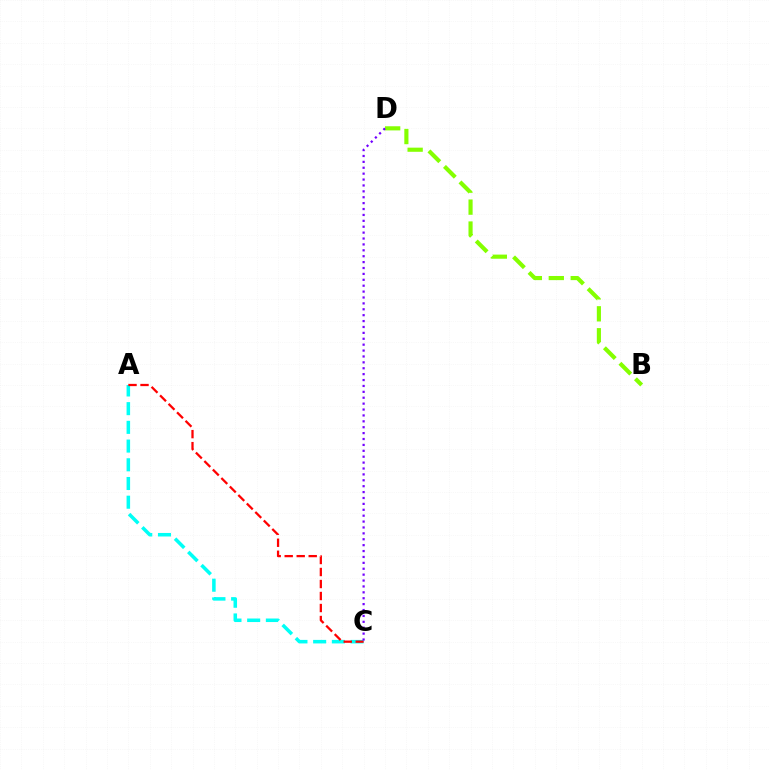{('B', 'D'): [{'color': '#84ff00', 'line_style': 'dashed', 'thickness': 2.98}], ('A', 'C'): [{'color': '#00fff6', 'line_style': 'dashed', 'thickness': 2.54}, {'color': '#ff0000', 'line_style': 'dashed', 'thickness': 1.63}], ('C', 'D'): [{'color': '#7200ff', 'line_style': 'dotted', 'thickness': 1.6}]}